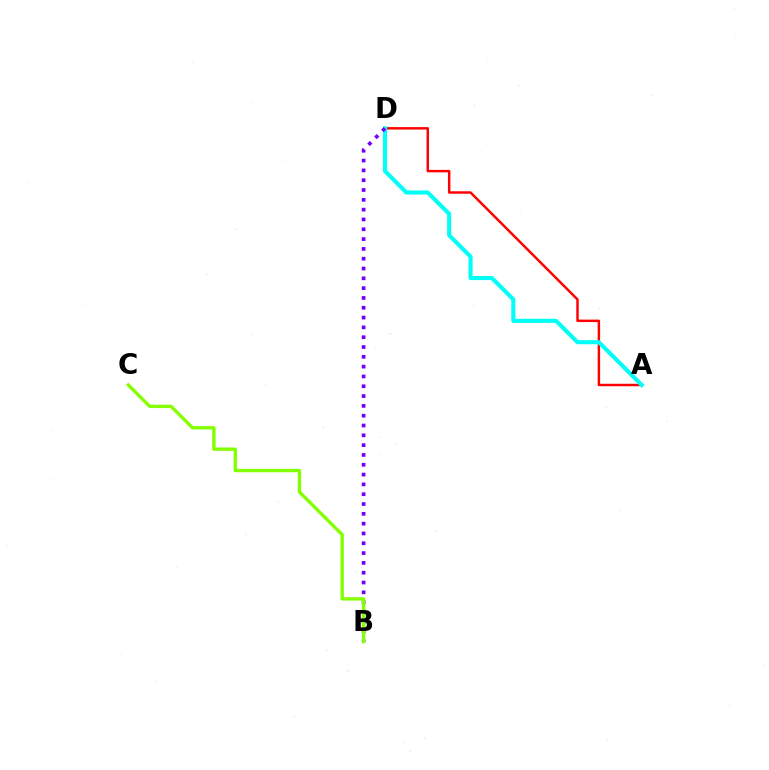{('A', 'D'): [{'color': '#ff0000', 'line_style': 'solid', 'thickness': 1.77}, {'color': '#00fff6', 'line_style': 'solid', 'thickness': 2.93}], ('B', 'D'): [{'color': '#7200ff', 'line_style': 'dotted', 'thickness': 2.67}], ('B', 'C'): [{'color': '#84ff00', 'line_style': 'solid', 'thickness': 2.41}]}